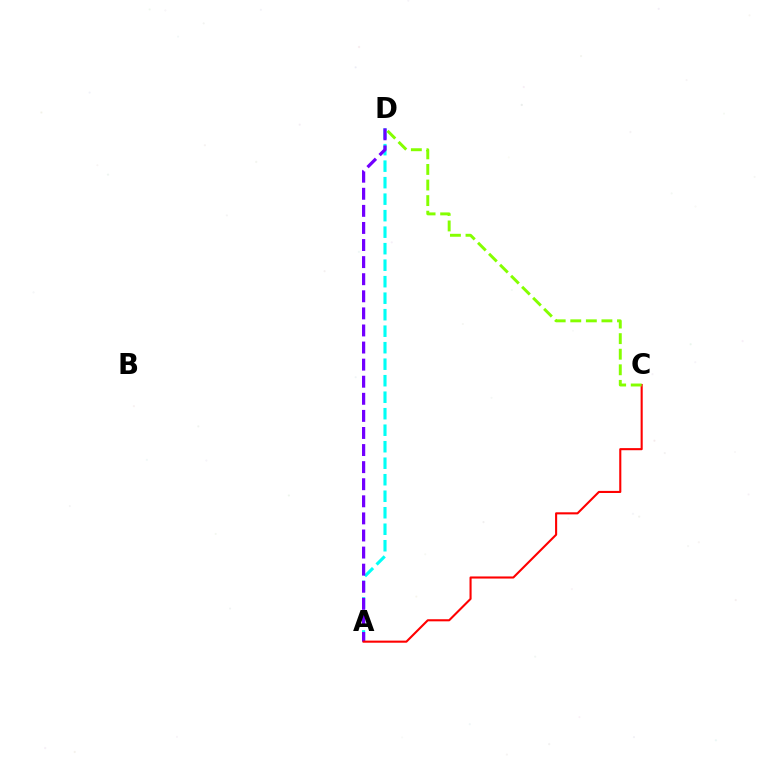{('A', 'D'): [{'color': '#00fff6', 'line_style': 'dashed', 'thickness': 2.24}, {'color': '#7200ff', 'line_style': 'dashed', 'thickness': 2.32}], ('A', 'C'): [{'color': '#ff0000', 'line_style': 'solid', 'thickness': 1.51}], ('C', 'D'): [{'color': '#84ff00', 'line_style': 'dashed', 'thickness': 2.12}]}